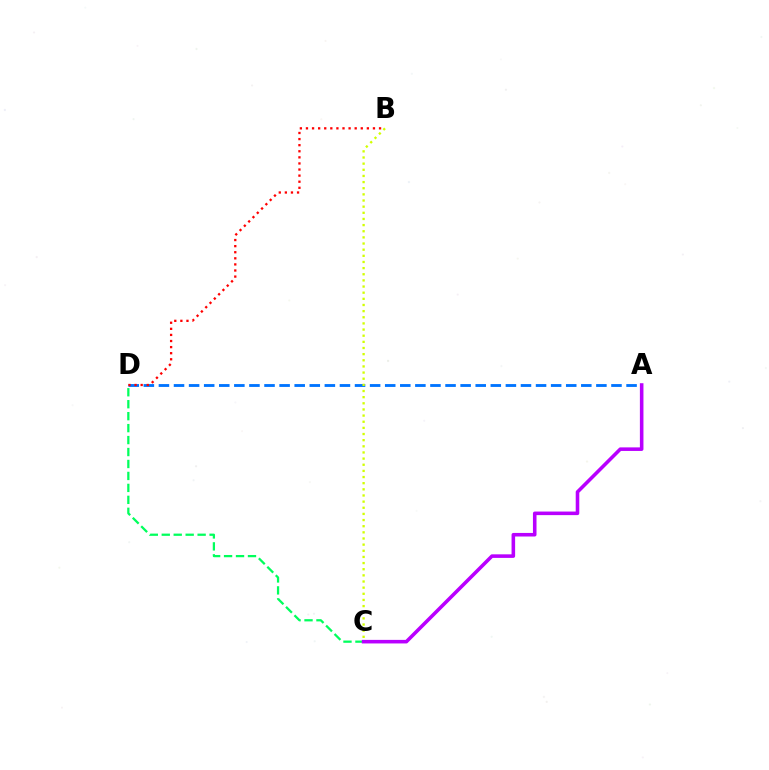{('C', 'D'): [{'color': '#00ff5c', 'line_style': 'dashed', 'thickness': 1.62}], ('A', 'D'): [{'color': '#0074ff', 'line_style': 'dashed', 'thickness': 2.05}], ('B', 'D'): [{'color': '#ff0000', 'line_style': 'dotted', 'thickness': 1.65}], ('B', 'C'): [{'color': '#d1ff00', 'line_style': 'dotted', 'thickness': 1.67}], ('A', 'C'): [{'color': '#b900ff', 'line_style': 'solid', 'thickness': 2.57}]}